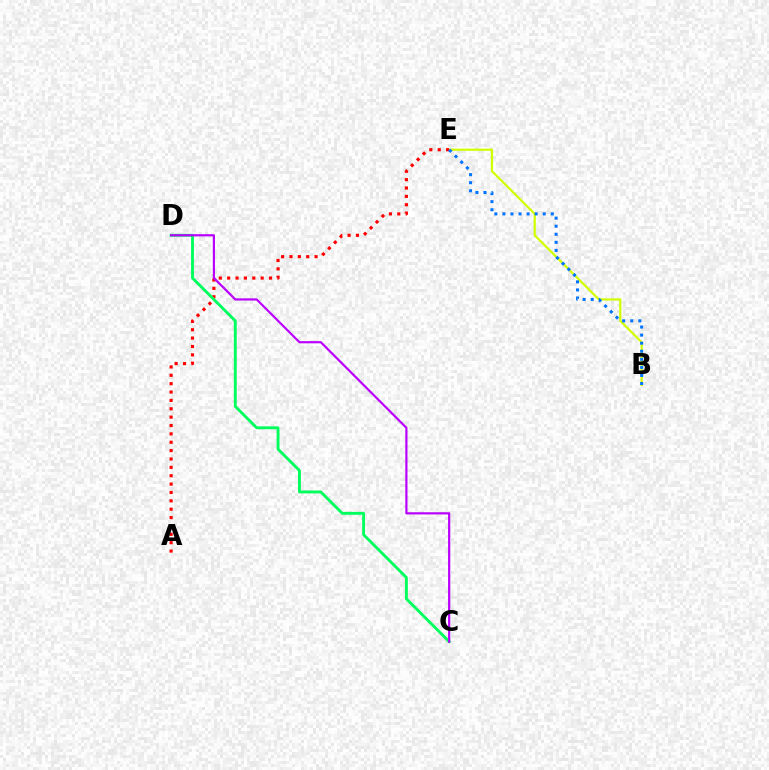{('B', 'E'): [{'color': '#d1ff00', 'line_style': 'solid', 'thickness': 1.58}, {'color': '#0074ff', 'line_style': 'dotted', 'thickness': 2.19}], ('A', 'E'): [{'color': '#ff0000', 'line_style': 'dotted', 'thickness': 2.27}], ('C', 'D'): [{'color': '#00ff5c', 'line_style': 'solid', 'thickness': 2.07}, {'color': '#b900ff', 'line_style': 'solid', 'thickness': 1.58}]}